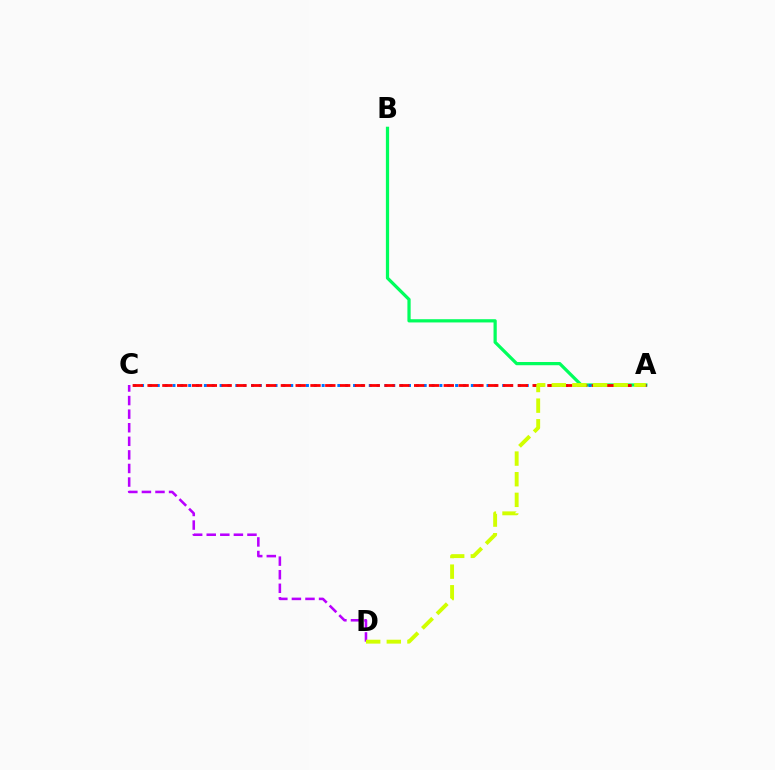{('A', 'B'): [{'color': '#00ff5c', 'line_style': 'solid', 'thickness': 2.33}], ('A', 'C'): [{'color': '#0074ff', 'line_style': 'dotted', 'thickness': 2.13}, {'color': '#ff0000', 'line_style': 'dashed', 'thickness': 2.01}], ('C', 'D'): [{'color': '#b900ff', 'line_style': 'dashed', 'thickness': 1.84}], ('A', 'D'): [{'color': '#d1ff00', 'line_style': 'dashed', 'thickness': 2.8}]}